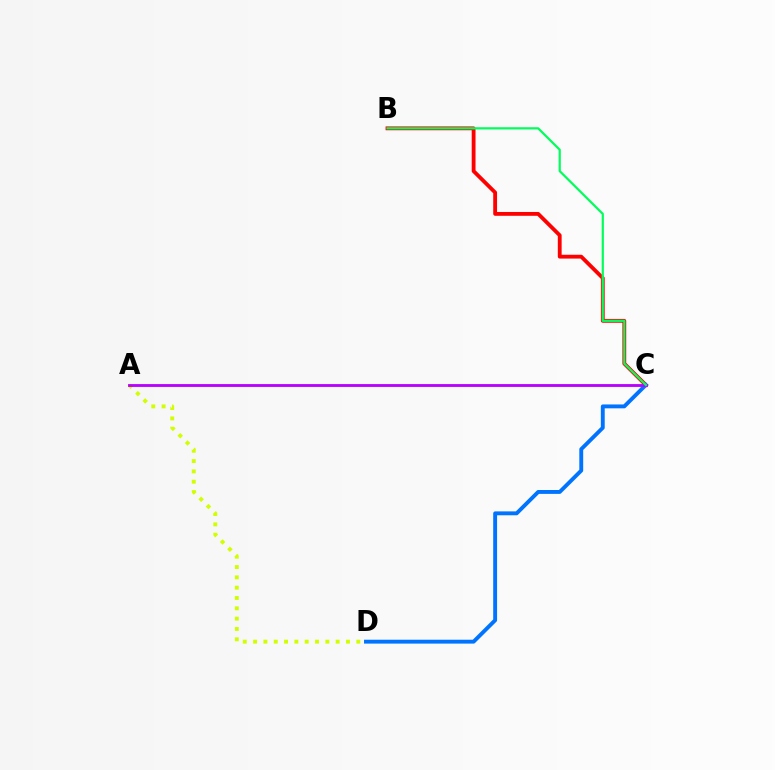{('B', 'C'): [{'color': '#ff0000', 'line_style': 'solid', 'thickness': 2.75}, {'color': '#00ff5c', 'line_style': 'solid', 'thickness': 1.59}], ('C', 'D'): [{'color': '#0074ff', 'line_style': 'solid', 'thickness': 2.8}], ('A', 'D'): [{'color': '#d1ff00', 'line_style': 'dotted', 'thickness': 2.8}], ('A', 'C'): [{'color': '#b900ff', 'line_style': 'solid', 'thickness': 2.05}]}